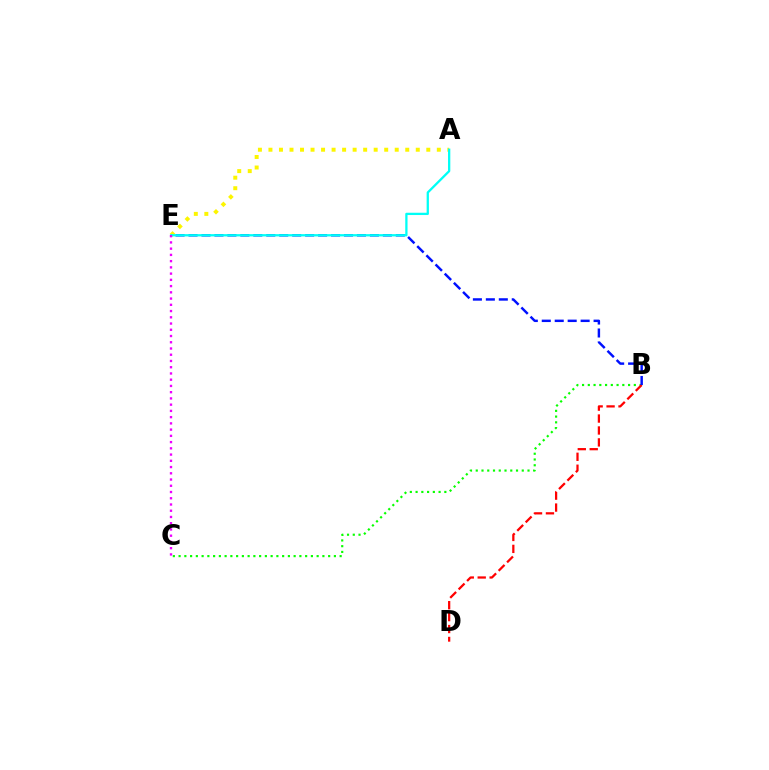{('B', 'C'): [{'color': '#08ff00', 'line_style': 'dotted', 'thickness': 1.56}], ('A', 'E'): [{'color': '#fcf500', 'line_style': 'dotted', 'thickness': 2.86}, {'color': '#00fff6', 'line_style': 'solid', 'thickness': 1.64}], ('B', 'D'): [{'color': '#ff0000', 'line_style': 'dashed', 'thickness': 1.62}], ('B', 'E'): [{'color': '#0010ff', 'line_style': 'dashed', 'thickness': 1.76}], ('C', 'E'): [{'color': '#ee00ff', 'line_style': 'dotted', 'thickness': 1.7}]}